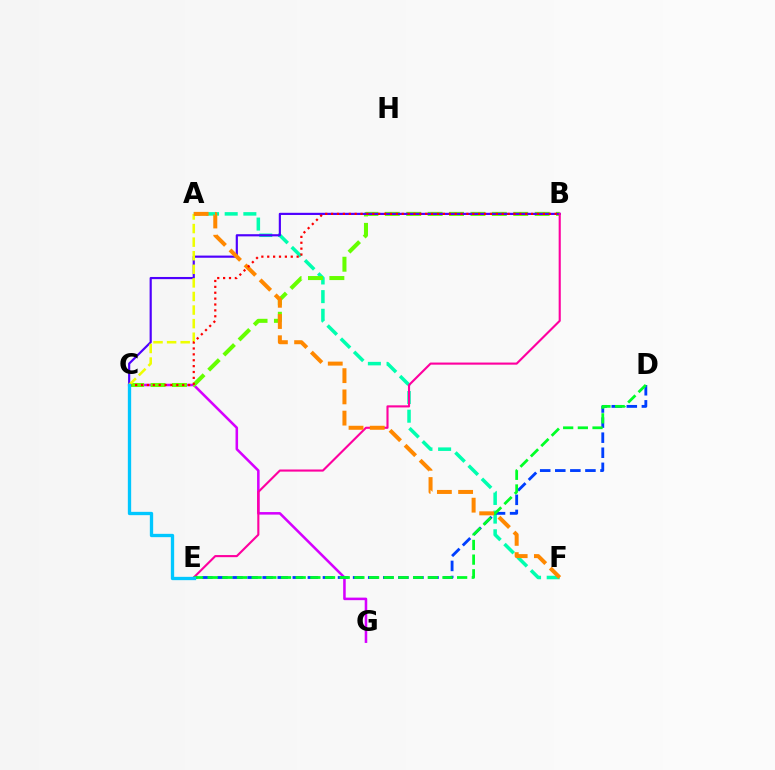{('A', 'F'): [{'color': '#00ffaf', 'line_style': 'dashed', 'thickness': 2.54}, {'color': '#ff8800', 'line_style': 'dashed', 'thickness': 2.88}], ('C', 'G'): [{'color': '#d600ff', 'line_style': 'solid', 'thickness': 1.84}], ('D', 'E'): [{'color': '#003fff', 'line_style': 'dashed', 'thickness': 2.05}, {'color': '#00ff27', 'line_style': 'dashed', 'thickness': 1.99}], ('B', 'C'): [{'color': '#66ff00', 'line_style': 'dashed', 'thickness': 2.91}, {'color': '#4f00ff', 'line_style': 'solid', 'thickness': 1.57}, {'color': '#ff0000', 'line_style': 'dotted', 'thickness': 1.6}], ('B', 'E'): [{'color': '#ff00a0', 'line_style': 'solid', 'thickness': 1.53}], ('A', 'C'): [{'color': '#eeff00', 'line_style': 'dashed', 'thickness': 1.84}], ('C', 'E'): [{'color': '#00c7ff', 'line_style': 'solid', 'thickness': 2.39}]}